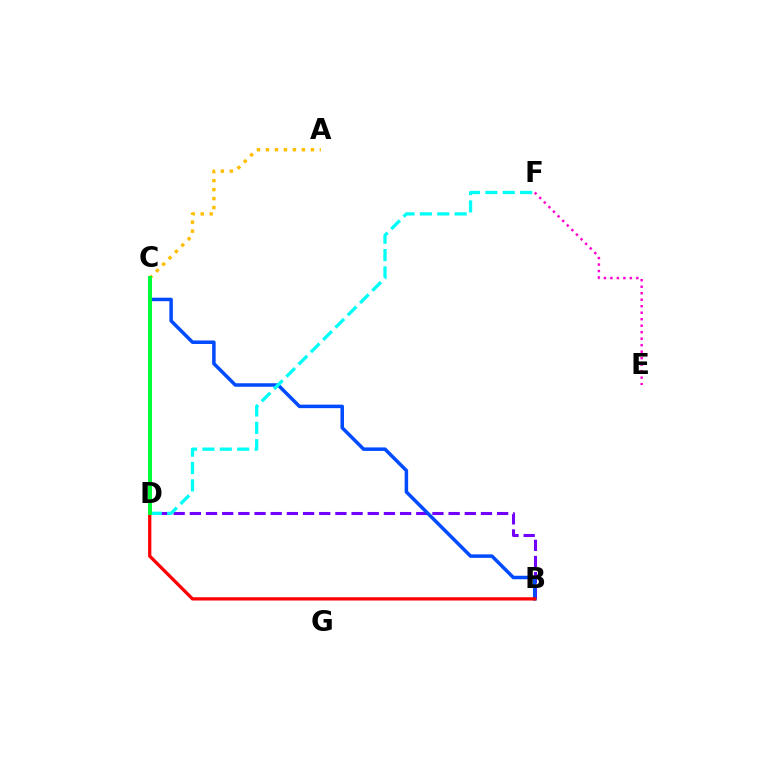{('B', 'D'): [{'color': '#7200ff', 'line_style': 'dashed', 'thickness': 2.2}, {'color': '#ff0000', 'line_style': 'solid', 'thickness': 2.35}], ('B', 'C'): [{'color': '#004bff', 'line_style': 'solid', 'thickness': 2.52}], ('D', 'F'): [{'color': '#00fff6', 'line_style': 'dashed', 'thickness': 2.36}], ('C', 'D'): [{'color': '#84ff00', 'line_style': 'solid', 'thickness': 2.21}, {'color': '#00ff39', 'line_style': 'solid', 'thickness': 2.83}], ('E', 'F'): [{'color': '#ff00cf', 'line_style': 'dotted', 'thickness': 1.76}], ('A', 'C'): [{'color': '#ffbd00', 'line_style': 'dotted', 'thickness': 2.44}]}